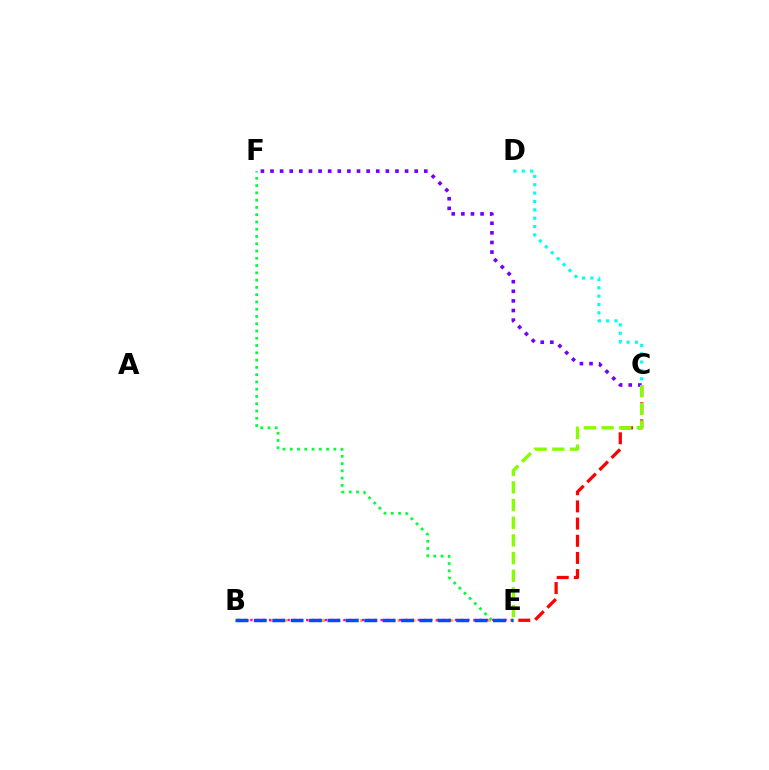{('C', 'E'): [{'color': '#ff0000', 'line_style': 'dashed', 'thickness': 2.33}, {'color': '#84ff00', 'line_style': 'dashed', 'thickness': 2.4}], ('B', 'E'): [{'color': '#ffbd00', 'line_style': 'dotted', 'thickness': 2.05}, {'color': '#ff00cf', 'line_style': 'dotted', 'thickness': 1.68}, {'color': '#004bff', 'line_style': 'dashed', 'thickness': 2.5}], ('E', 'F'): [{'color': '#00ff39', 'line_style': 'dotted', 'thickness': 1.98}], ('C', 'D'): [{'color': '#00fff6', 'line_style': 'dotted', 'thickness': 2.27}], ('C', 'F'): [{'color': '#7200ff', 'line_style': 'dotted', 'thickness': 2.61}]}